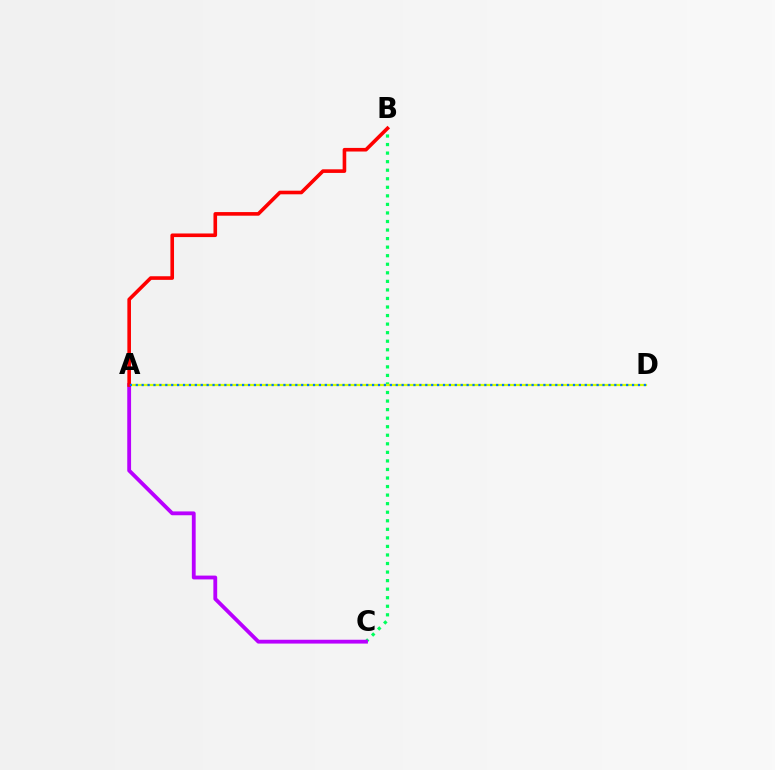{('B', 'C'): [{'color': '#00ff5c', 'line_style': 'dotted', 'thickness': 2.32}], ('A', 'D'): [{'color': '#d1ff00', 'line_style': 'solid', 'thickness': 1.63}, {'color': '#0074ff', 'line_style': 'dotted', 'thickness': 1.61}], ('A', 'C'): [{'color': '#b900ff', 'line_style': 'solid', 'thickness': 2.75}], ('A', 'B'): [{'color': '#ff0000', 'line_style': 'solid', 'thickness': 2.6}]}